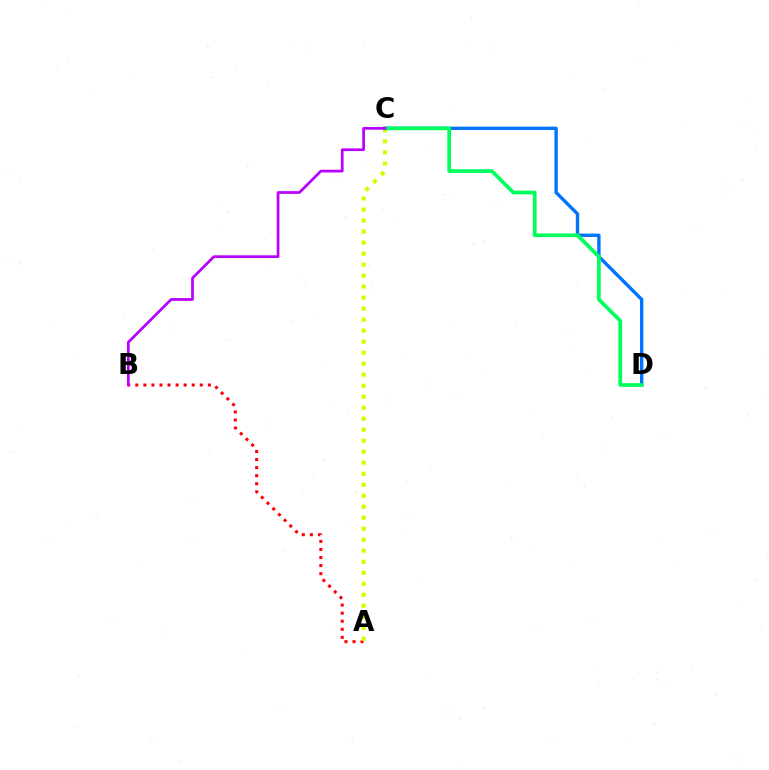{('A', 'B'): [{'color': '#ff0000', 'line_style': 'dotted', 'thickness': 2.19}], ('A', 'C'): [{'color': '#d1ff00', 'line_style': 'dotted', 'thickness': 2.99}], ('C', 'D'): [{'color': '#0074ff', 'line_style': 'solid', 'thickness': 2.44}, {'color': '#00ff5c', 'line_style': 'solid', 'thickness': 2.67}], ('B', 'C'): [{'color': '#b900ff', 'line_style': 'solid', 'thickness': 1.96}]}